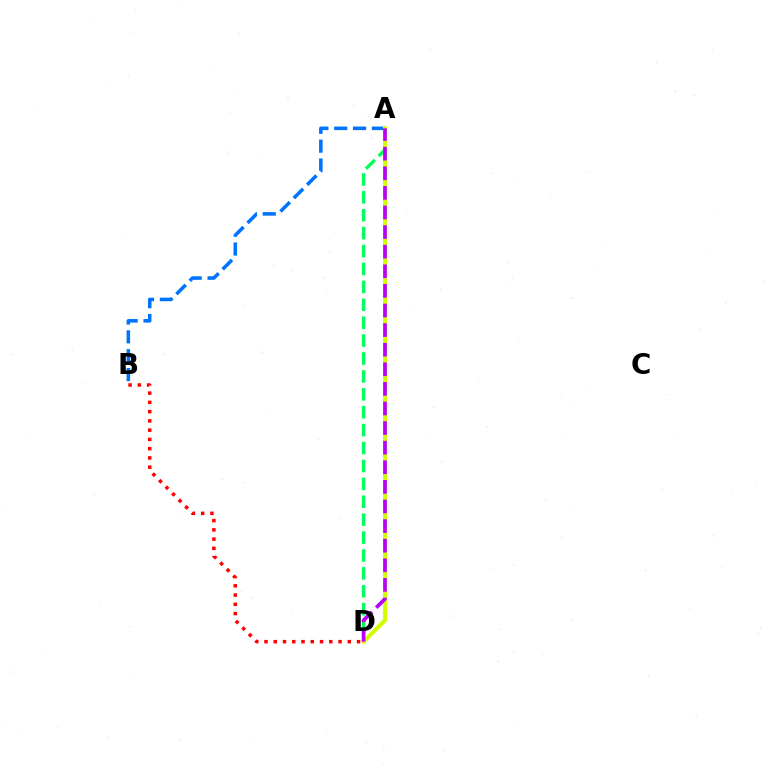{('A', 'D'): [{'color': '#00ff5c', 'line_style': 'dashed', 'thickness': 2.43}, {'color': '#d1ff00', 'line_style': 'solid', 'thickness': 2.94}, {'color': '#b900ff', 'line_style': 'dashed', 'thickness': 2.66}], ('B', 'D'): [{'color': '#ff0000', 'line_style': 'dotted', 'thickness': 2.51}], ('A', 'B'): [{'color': '#0074ff', 'line_style': 'dashed', 'thickness': 2.56}]}